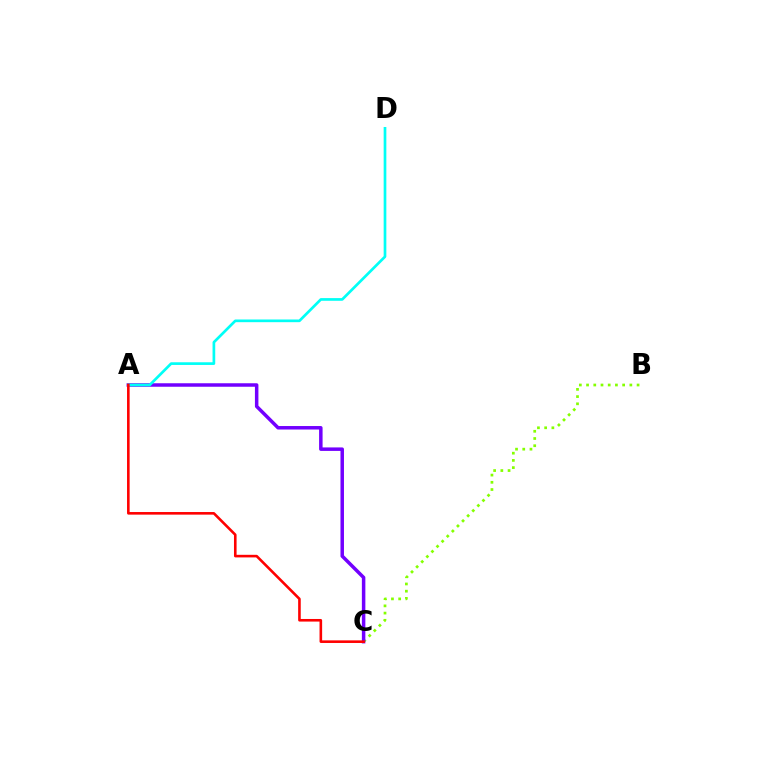{('B', 'C'): [{'color': '#84ff00', 'line_style': 'dotted', 'thickness': 1.96}], ('A', 'C'): [{'color': '#7200ff', 'line_style': 'solid', 'thickness': 2.52}, {'color': '#ff0000', 'line_style': 'solid', 'thickness': 1.87}], ('A', 'D'): [{'color': '#00fff6', 'line_style': 'solid', 'thickness': 1.94}]}